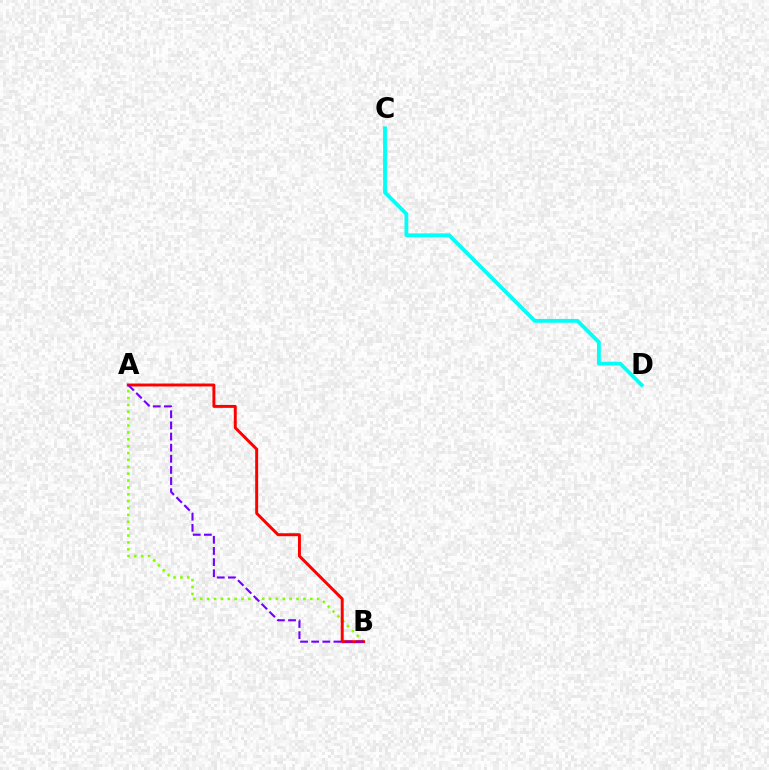{('C', 'D'): [{'color': '#00fff6', 'line_style': 'solid', 'thickness': 2.74}], ('A', 'B'): [{'color': '#84ff00', 'line_style': 'dotted', 'thickness': 1.87}, {'color': '#ff0000', 'line_style': 'solid', 'thickness': 2.12}, {'color': '#7200ff', 'line_style': 'dashed', 'thickness': 1.51}]}